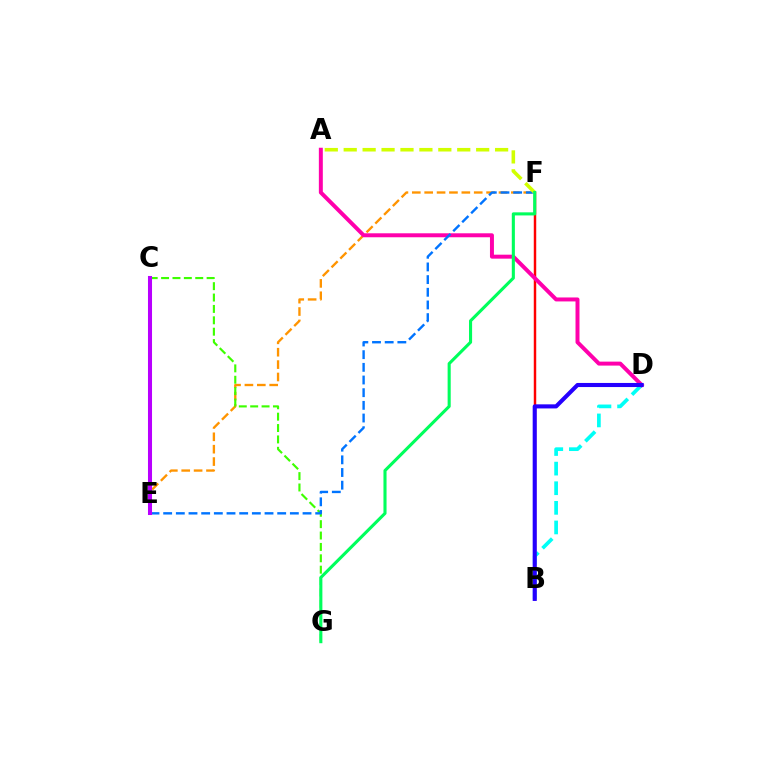{('E', 'F'): [{'color': '#ff9400', 'line_style': 'dashed', 'thickness': 1.68}, {'color': '#0074ff', 'line_style': 'dashed', 'thickness': 1.72}], ('B', 'F'): [{'color': '#ff0000', 'line_style': 'solid', 'thickness': 1.77}], ('B', 'D'): [{'color': '#00fff6', 'line_style': 'dashed', 'thickness': 2.66}, {'color': '#2500ff', 'line_style': 'solid', 'thickness': 2.95}], ('A', 'D'): [{'color': '#ff00ac', 'line_style': 'solid', 'thickness': 2.86}], ('C', 'G'): [{'color': '#3dff00', 'line_style': 'dashed', 'thickness': 1.55}], ('A', 'F'): [{'color': '#d1ff00', 'line_style': 'dashed', 'thickness': 2.57}], ('C', 'E'): [{'color': '#b900ff', 'line_style': 'solid', 'thickness': 2.91}], ('F', 'G'): [{'color': '#00ff5c', 'line_style': 'solid', 'thickness': 2.23}]}